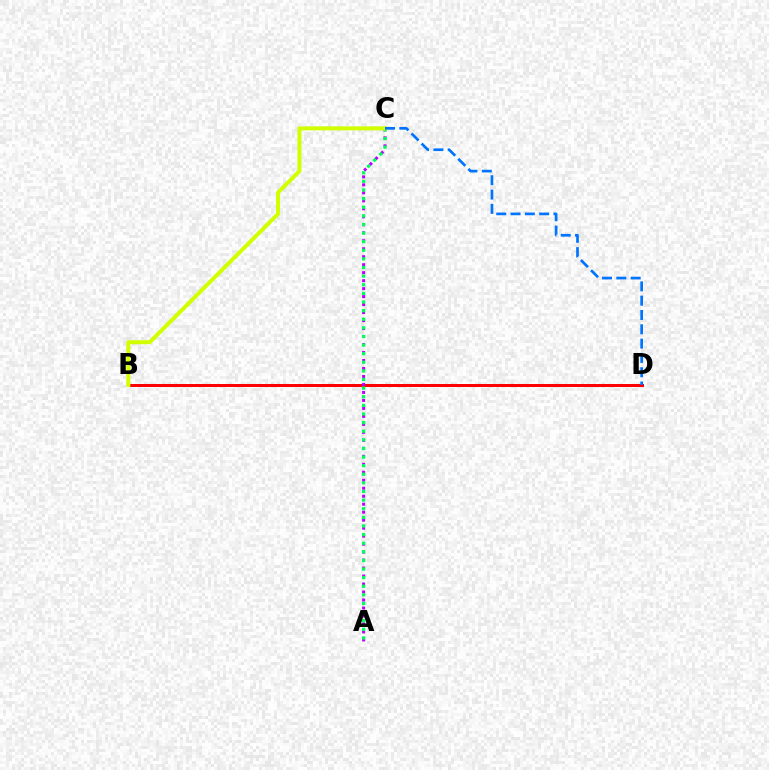{('B', 'D'): [{'color': '#ff0000', 'line_style': 'solid', 'thickness': 2.15}], ('A', 'C'): [{'color': '#b900ff', 'line_style': 'dotted', 'thickness': 2.17}, {'color': '#00ff5c', 'line_style': 'dotted', 'thickness': 2.34}], ('B', 'C'): [{'color': '#d1ff00', 'line_style': 'solid', 'thickness': 2.87}], ('C', 'D'): [{'color': '#0074ff', 'line_style': 'dashed', 'thickness': 1.94}]}